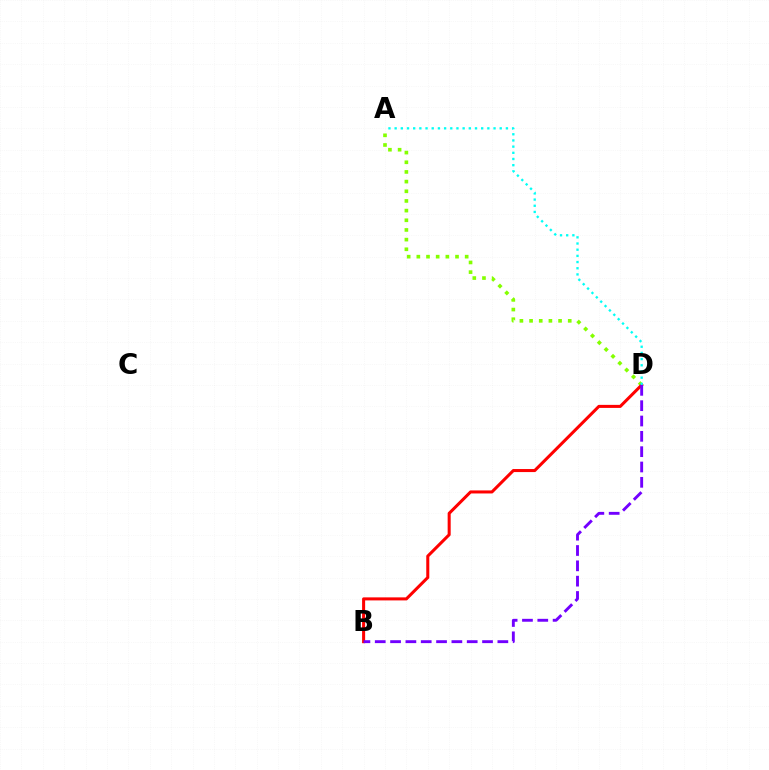{('A', 'D'): [{'color': '#84ff00', 'line_style': 'dotted', 'thickness': 2.63}, {'color': '#00fff6', 'line_style': 'dotted', 'thickness': 1.68}], ('B', 'D'): [{'color': '#ff0000', 'line_style': 'solid', 'thickness': 2.19}, {'color': '#7200ff', 'line_style': 'dashed', 'thickness': 2.08}]}